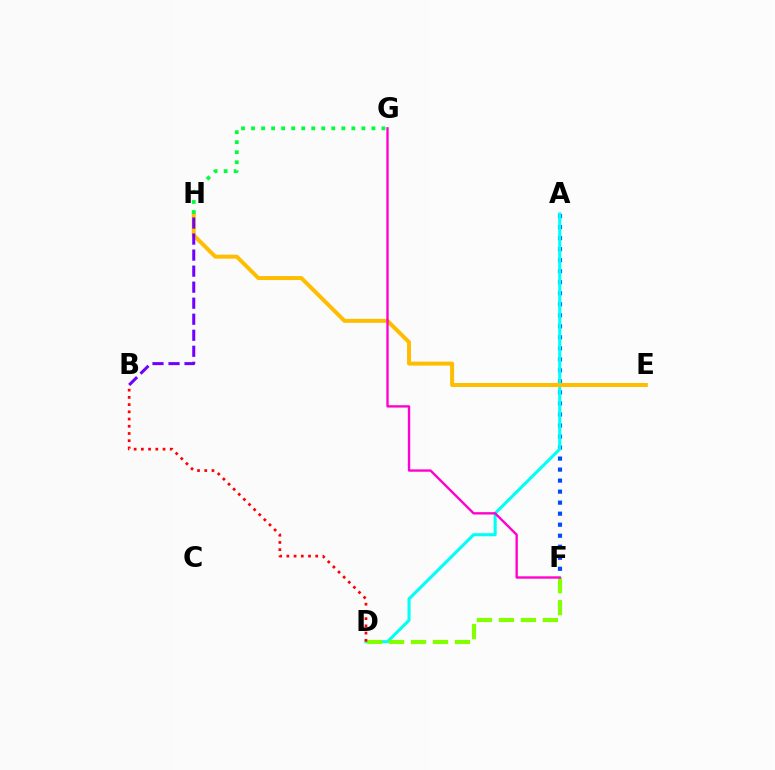{('A', 'F'): [{'color': '#004bff', 'line_style': 'dotted', 'thickness': 2.99}], ('A', 'D'): [{'color': '#00fff6', 'line_style': 'solid', 'thickness': 2.22}], ('E', 'H'): [{'color': '#ffbd00', 'line_style': 'solid', 'thickness': 2.86}], ('D', 'F'): [{'color': '#84ff00', 'line_style': 'dashed', 'thickness': 2.99}], ('G', 'H'): [{'color': '#00ff39', 'line_style': 'dotted', 'thickness': 2.73}], ('F', 'G'): [{'color': '#ff00cf', 'line_style': 'solid', 'thickness': 1.7}], ('B', 'D'): [{'color': '#ff0000', 'line_style': 'dotted', 'thickness': 1.96}], ('B', 'H'): [{'color': '#7200ff', 'line_style': 'dashed', 'thickness': 2.18}]}